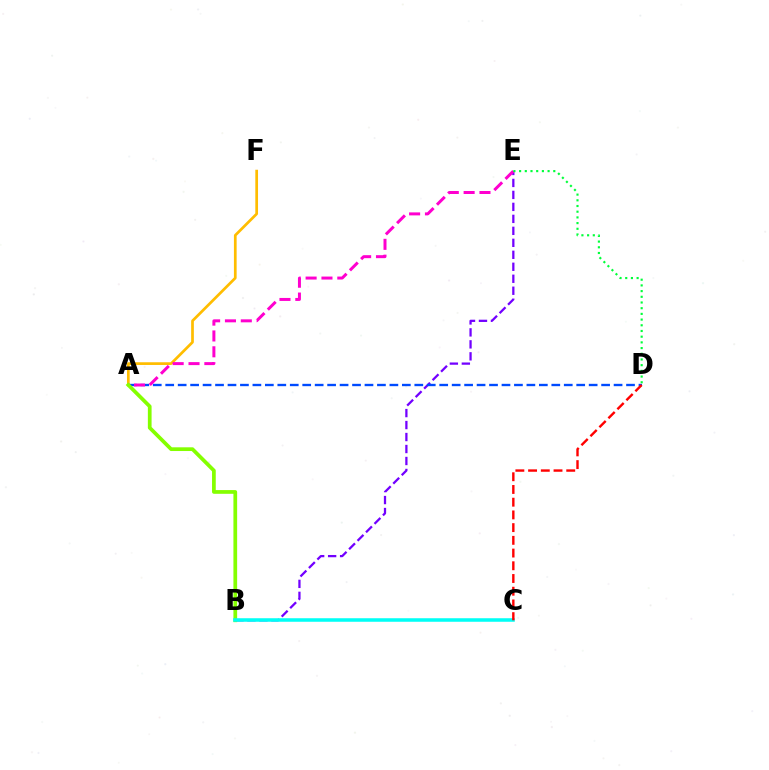{('A', 'F'): [{'color': '#ffbd00', 'line_style': 'solid', 'thickness': 1.95}], ('B', 'E'): [{'color': '#7200ff', 'line_style': 'dashed', 'thickness': 1.63}], ('A', 'D'): [{'color': '#004bff', 'line_style': 'dashed', 'thickness': 1.69}], ('A', 'E'): [{'color': '#ff00cf', 'line_style': 'dashed', 'thickness': 2.15}], ('D', 'E'): [{'color': '#00ff39', 'line_style': 'dotted', 'thickness': 1.55}], ('A', 'B'): [{'color': '#84ff00', 'line_style': 'solid', 'thickness': 2.68}], ('B', 'C'): [{'color': '#00fff6', 'line_style': 'solid', 'thickness': 2.55}], ('C', 'D'): [{'color': '#ff0000', 'line_style': 'dashed', 'thickness': 1.73}]}